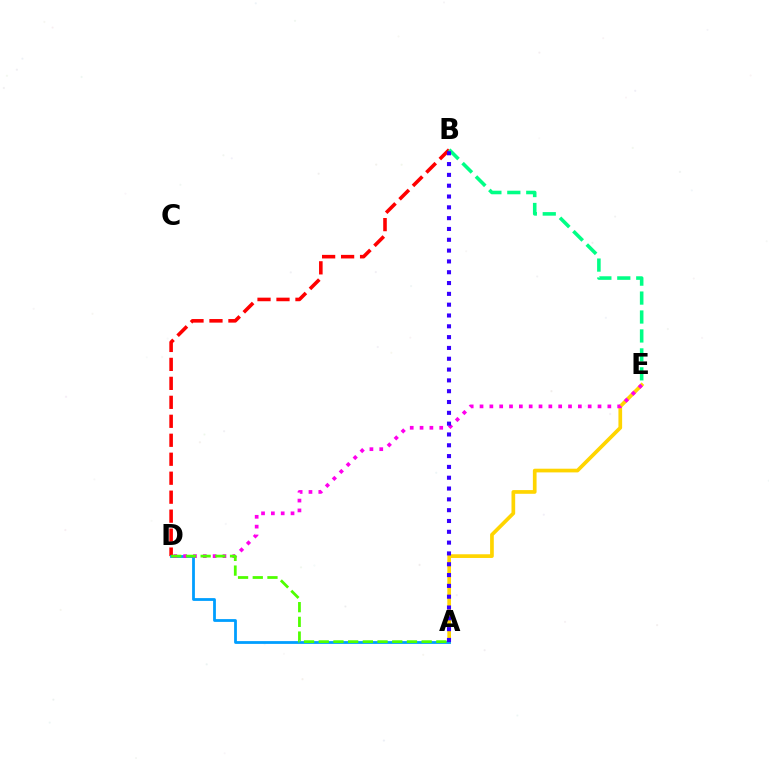{('B', 'D'): [{'color': '#ff0000', 'line_style': 'dashed', 'thickness': 2.58}], ('A', 'E'): [{'color': '#ffd500', 'line_style': 'solid', 'thickness': 2.66}], ('A', 'D'): [{'color': '#009eff', 'line_style': 'solid', 'thickness': 2.01}, {'color': '#4fff00', 'line_style': 'dashed', 'thickness': 2.0}], ('B', 'E'): [{'color': '#00ff86', 'line_style': 'dashed', 'thickness': 2.57}], ('D', 'E'): [{'color': '#ff00ed', 'line_style': 'dotted', 'thickness': 2.67}], ('A', 'B'): [{'color': '#3700ff', 'line_style': 'dotted', 'thickness': 2.94}]}